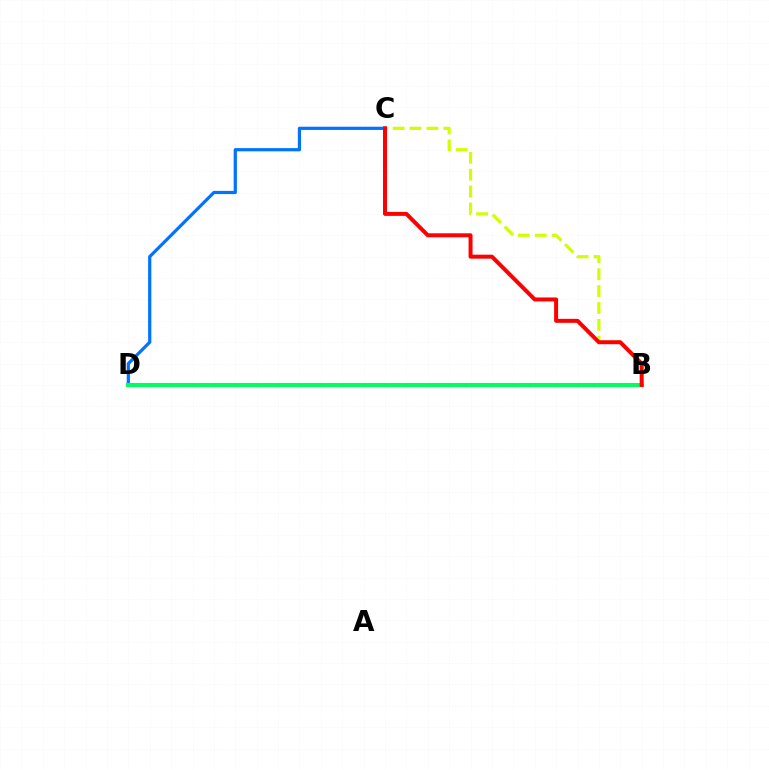{('B', 'C'): [{'color': '#d1ff00', 'line_style': 'dashed', 'thickness': 2.3}, {'color': '#ff0000', 'line_style': 'solid', 'thickness': 2.87}], ('B', 'D'): [{'color': '#b900ff', 'line_style': 'dotted', 'thickness': 2.56}, {'color': '#00ff5c', 'line_style': 'solid', 'thickness': 2.92}], ('C', 'D'): [{'color': '#0074ff', 'line_style': 'solid', 'thickness': 2.31}]}